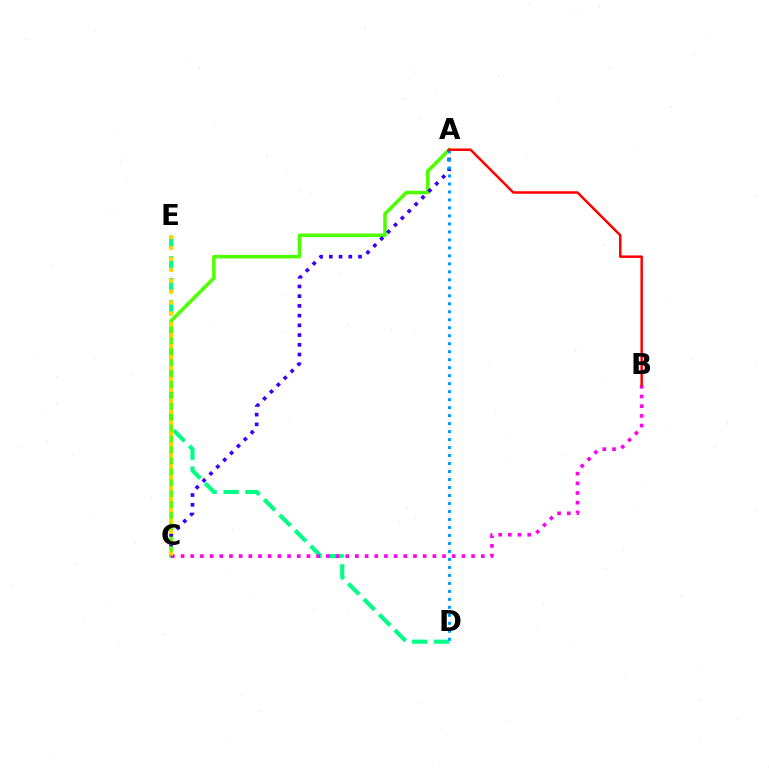{('D', 'E'): [{'color': '#00ff86', 'line_style': 'dashed', 'thickness': 2.98}], ('A', 'C'): [{'color': '#4fff00', 'line_style': 'solid', 'thickness': 2.56}, {'color': '#3700ff', 'line_style': 'dotted', 'thickness': 2.64}], ('B', 'C'): [{'color': '#ff00ed', 'line_style': 'dotted', 'thickness': 2.63}], ('C', 'E'): [{'color': '#ffd500', 'line_style': 'dotted', 'thickness': 2.97}], ('A', 'D'): [{'color': '#009eff', 'line_style': 'dotted', 'thickness': 2.17}], ('A', 'B'): [{'color': '#ff0000', 'line_style': 'solid', 'thickness': 1.79}]}